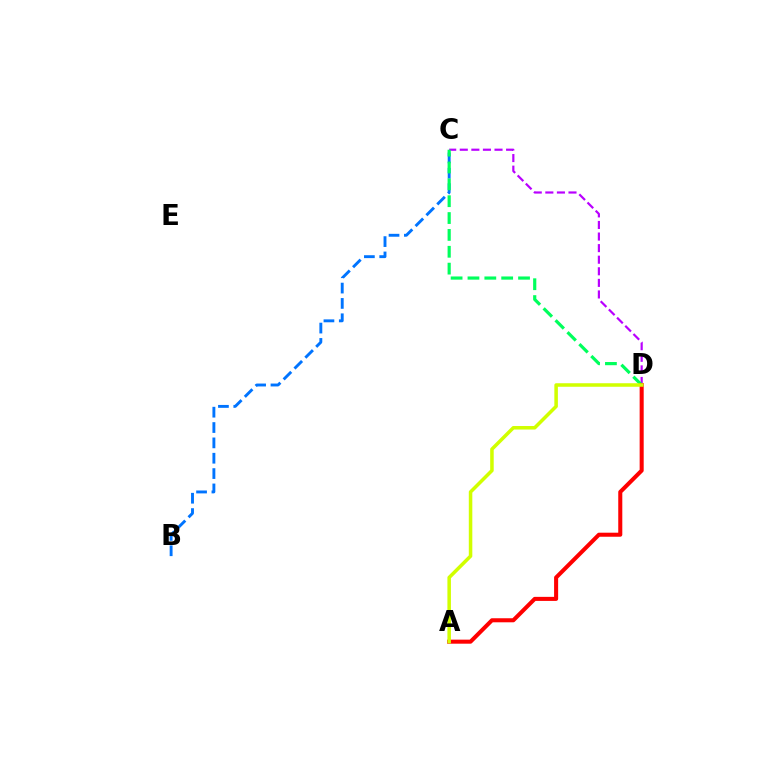{('C', 'D'): [{'color': '#b900ff', 'line_style': 'dashed', 'thickness': 1.57}, {'color': '#00ff5c', 'line_style': 'dashed', 'thickness': 2.29}], ('B', 'C'): [{'color': '#0074ff', 'line_style': 'dashed', 'thickness': 2.08}], ('A', 'D'): [{'color': '#ff0000', 'line_style': 'solid', 'thickness': 2.91}, {'color': '#d1ff00', 'line_style': 'solid', 'thickness': 2.54}]}